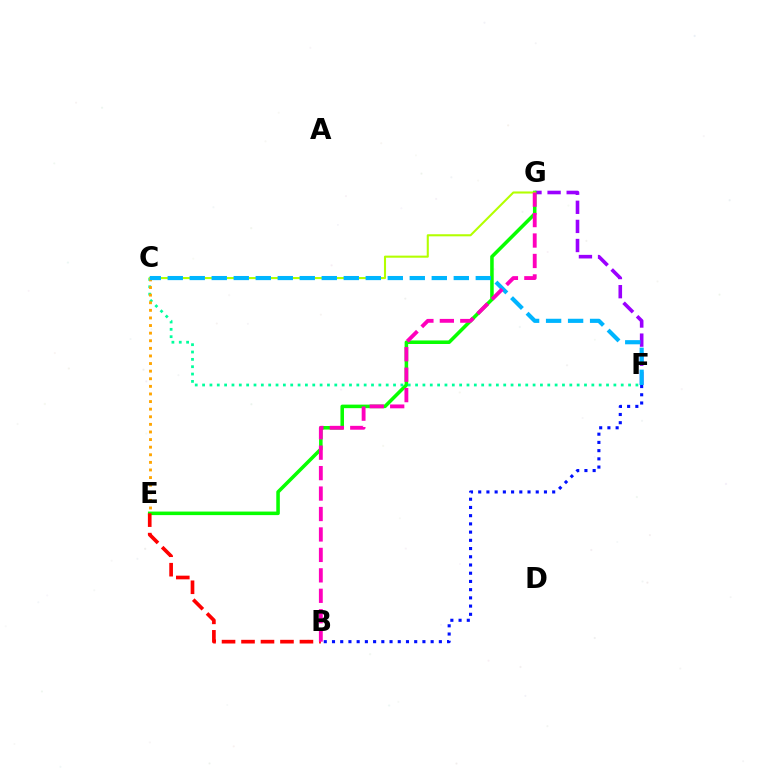{('F', 'G'): [{'color': '#9b00ff', 'line_style': 'dashed', 'thickness': 2.6}], ('E', 'G'): [{'color': '#08ff00', 'line_style': 'solid', 'thickness': 2.55}], ('C', 'F'): [{'color': '#00ff9d', 'line_style': 'dotted', 'thickness': 2.0}, {'color': '#00b5ff', 'line_style': 'dashed', 'thickness': 2.99}], ('B', 'E'): [{'color': '#ff0000', 'line_style': 'dashed', 'thickness': 2.65}], ('C', 'E'): [{'color': '#ffa500', 'line_style': 'dotted', 'thickness': 2.07}], ('B', 'F'): [{'color': '#0010ff', 'line_style': 'dotted', 'thickness': 2.23}], ('C', 'G'): [{'color': '#b3ff00', 'line_style': 'solid', 'thickness': 1.5}], ('B', 'G'): [{'color': '#ff00bd', 'line_style': 'dashed', 'thickness': 2.78}]}